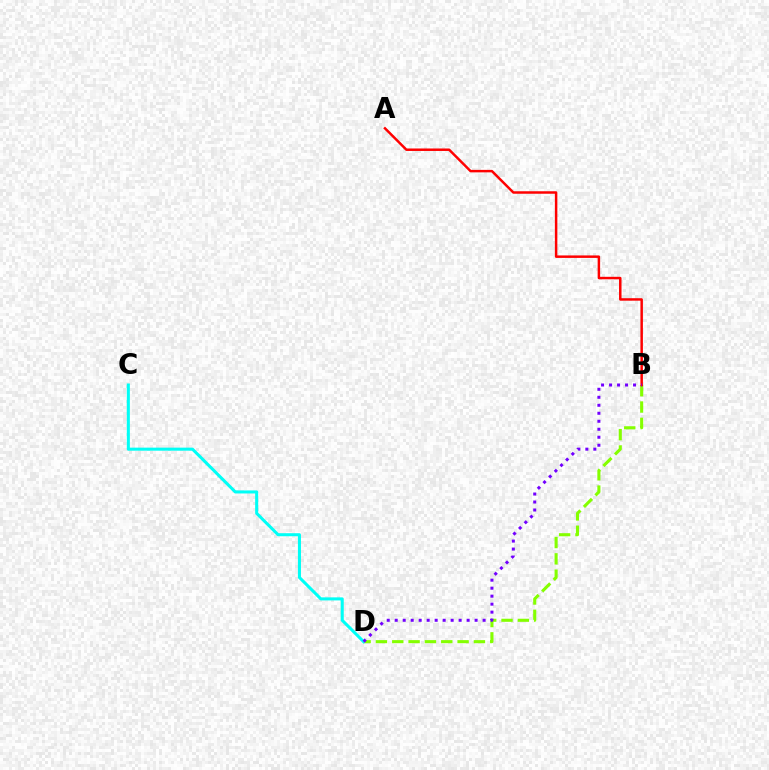{('B', 'D'): [{'color': '#84ff00', 'line_style': 'dashed', 'thickness': 2.22}, {'color': '#7200ff', 'line_style': 'dotted', 'thickness': 2.17}], ('C', 'D'): [{'color': '#00fff6', 'line_style': 'solid', 'thickness': 2.19}], ('A', 'B'): [{'color': '#ff0000', 'line_style': 'solid', 'thickness': 1.79}]}